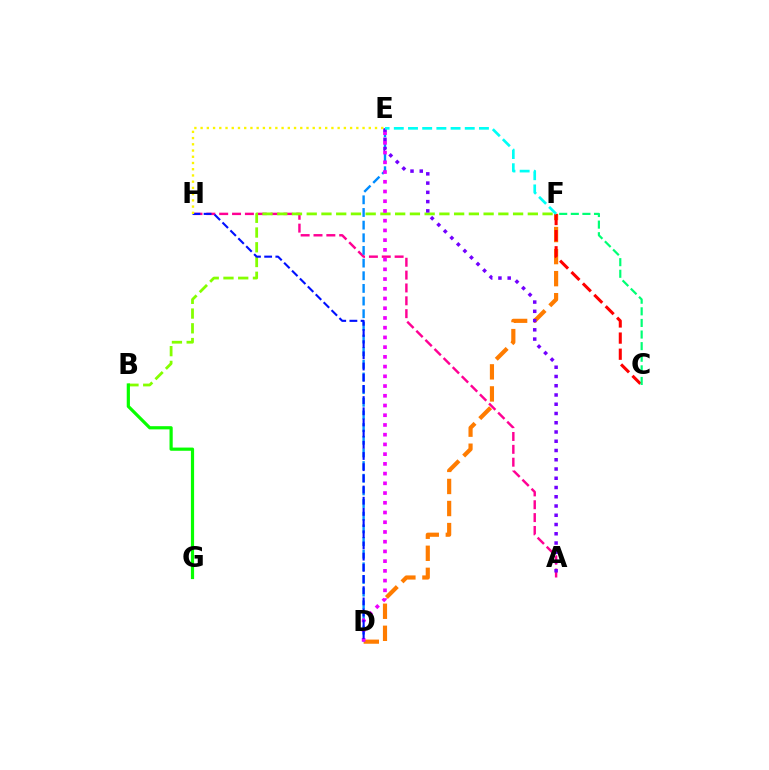{('D', 'F'): [{'color': '#ff7c00', 'line_style': 'dashed', 'thickness': 3.0}], ('A', 'H'): [{'color': '#ff0094', 'line_style': 'dashed', 'thickness': 1.75}], ('B', 'F'): [{'color': '#84ff00', 'line_style': 'dashed', 'thickness': 2.0}], ('D', 'E'): [{'color': '#008cff', 'line_style': 'dashed', 'thickness': 1.72}, {'color': '#ee00ff', 'line_style': 'dotted', 'thickness': 2.64}], ('B', 'G'): [{'color': '#08ff00', 'line_style': 'solid', 'thickness': 2.3}], ('D', 'H'): [{'color': '#0010ff', 'line_style': 'dashed', 'thickness': 1.52}], ('C', 'F'): [{'color': '#ff0000', 'line_style': 'dashed', 'thickness': 2.19}, {'color': '#00ff74', 'line_style': 'dashed', 'thickness': 1.58}], ('A', 'E'): [{'color': '#7200ff', 'line_style': 'dotted', 'thickness': 2.51}], ('E', 'F'): [{'color': '#00fff6', 'line_style': 'dashed', 'thickness': 1.93}], ('E', 'H'): [{'color': '#fcf500', 'line_style': 'dotted', 'thickness': 1.69}]}